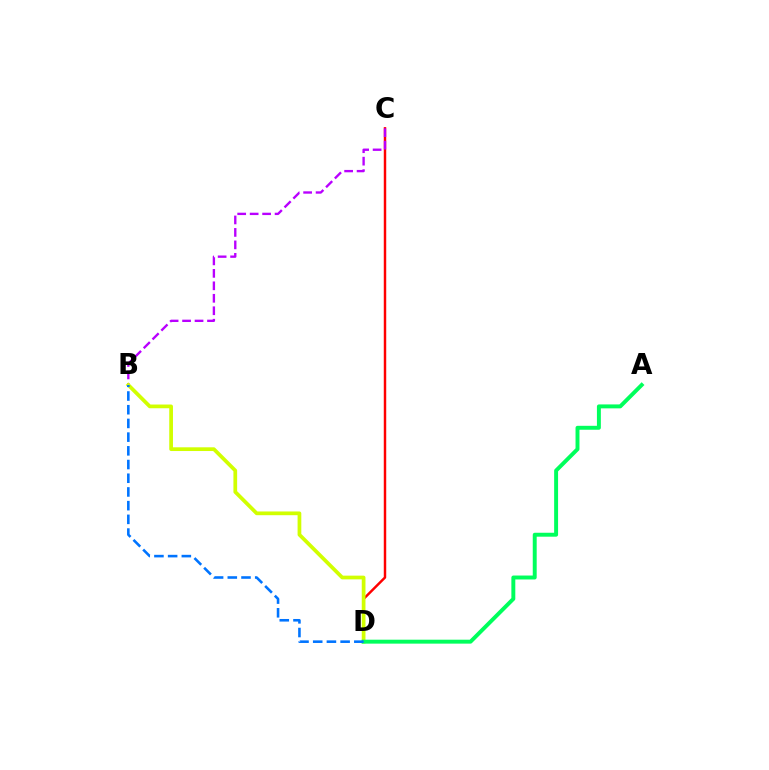{('C', 'D'): [{'color': '#ff0000', 'line_style': 'solid', 'thickness': 1.77}], ('B', 'C'): [{'color': '#b900ff', 'line_style': 'dashed', 'thickness': 1.69}], ('B', 'D'): [{'color': '#d1ff00', 'line_style': 'solid', 'thickness': 2.68}, {'color': '#0074ff', 'line_style': 'dashed', 'thickness': 1.86}], ('A', 'D'): [{'color': '#00ff5c', 'line_style': 'solid', 'thickness': 2.83}]}